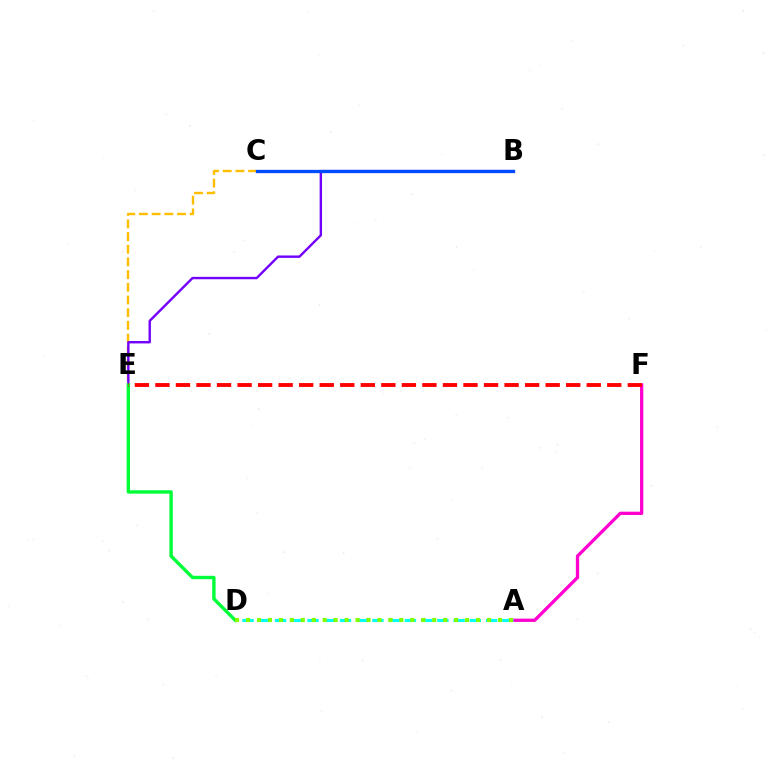{('A', 'F'): [{'color': '#ff00cf', 'line_style': 'solid', 'thickness': 2.36}], ('C', 'E'): [{'color': '#ffbd00', 'line_style': 'dashed', 'thickness': 1.72}], ('B', 'E'): [{'color': '#7200ff', 'line_style': 'solid', 'thickness': 1.73}], ('D', 'E'): [{'color': '#00ff39', 'line_style': 'solid', 'thickness': 2.44}], ('A', 'D'): [{'color': '#00fff6', 'line_style': 'dashed', 'thickness': 2.21}, {'color': '#84ff00', 'line_style': 'dotted', 'thickness': 2.98}], ('E', 'F'): [{'color': '#ff0000', 'line_style': 'dashed', 'thickness': 2.79}], ('B', 'C'): [{'color': '#004bff', 'line_style': 'solid', 'thickness': 2.38}]}